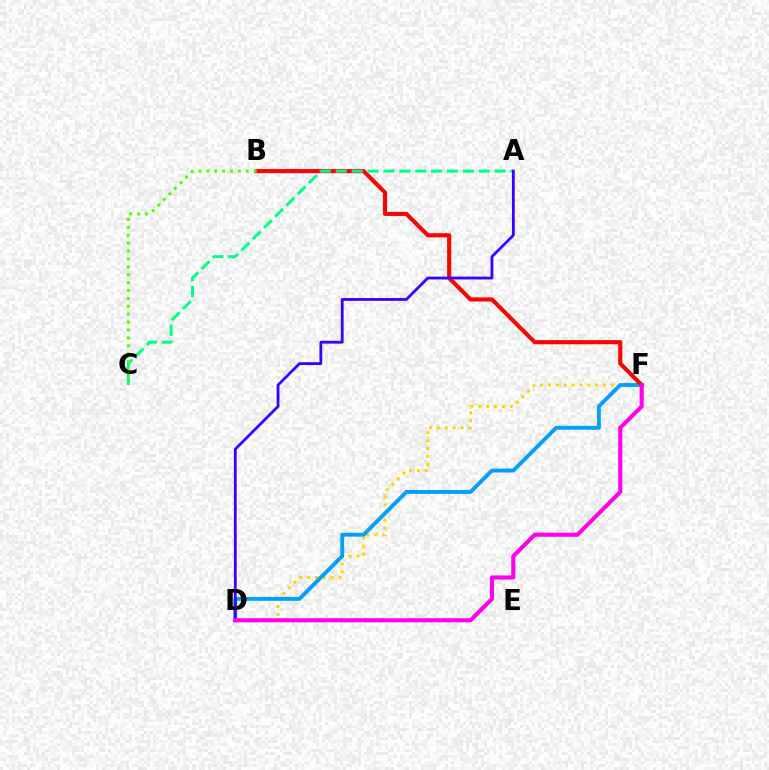{('D', 'F'): [{'color': '#ffd500', 'line_style': 'dotted', 'thickness': 2.13}, {'color': '#009eff', 'line_style': 'solid', 'thickness': 2.79}, {'color': '#ff00ed', 'line_style': 'solid', 'thickness': 2.96}], ('B', 'F'): [{'color': '#ff0000', 'line_style': 'solid', 'thickness': 2.96}], ('A', 'C'): [{'color': '#00ff86', 'line_style': 'dashed', 'thickness': 2.16}], ('B', 'C'): [{'color': '#4fff00', 'line_style': 'dotted', 'thickness': 2.15}], ('A', 'D'): [{'color': '#3700ff', 'line_style': 'solid', 'thickness': 2.01}]}